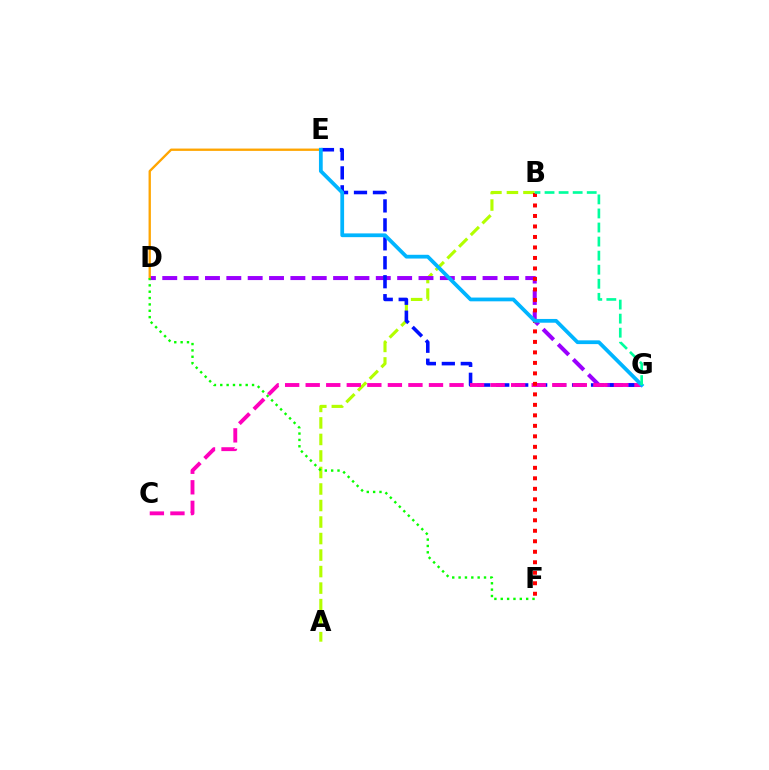{('A', 'B'): [{'color': '#b3ff00', 'line_style': 'dashed', 'thickness': 2.24}], ('D', 'G'): [{'color': '#9b00ff', 'line_style': 'dashed', 'thickness': 2.9}], ('D', 'E'): [{'color': '#ffa500', 'line_style': 'solid', 'thickness': 1.68}], ('E', 'G'): [{'color': '#0010ff', 'line_style': 'dashed', 'thickness': 2.58}, {'color': '#00b5ff', 'line_style': 'solid', 'thickness': 2.71}], ('C', 'G'): [{'color': '#ff00bd', 'line_style': 'dashed', 'thickness': 2.79}], ('D', 'F'): [{'color': '#08ff00', 'line_style': 'dotted', 'thickness': 1.73}], ('B', 'F'): [{'color': '#ff0000', 'line_style': 'dotted', 'thickness': 2.85}], ('B', 'G'): [{'color': '#00ff9d', 'line_style': 'dashed', 'thickness': 1.91}]}